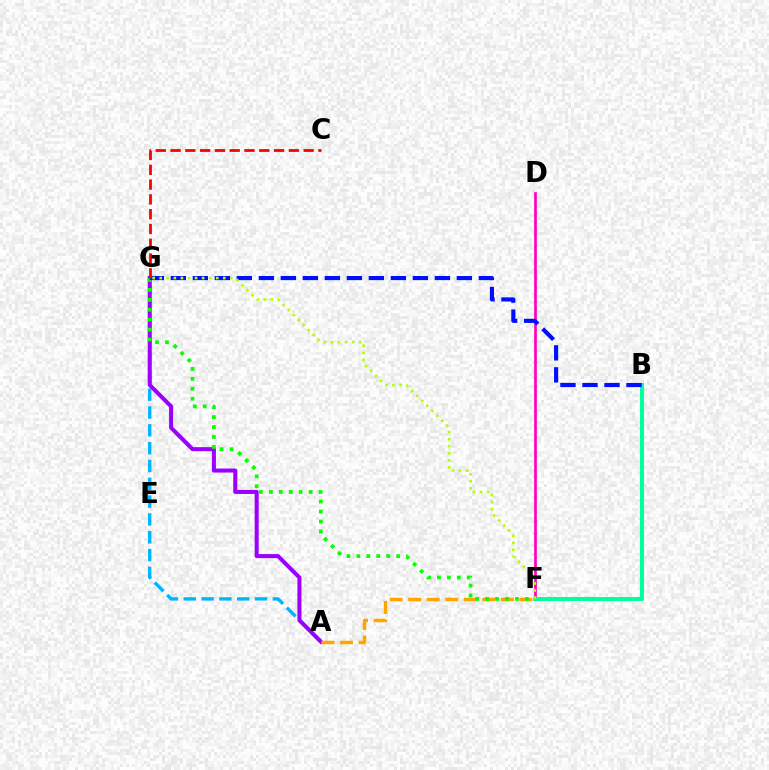{('A', 'G'): [{'color': '#00b5ff', 'line_style': 'dashed', 'thickness': 2.42}, {'color': '#9b00ff', 'line_style': 'solid', 'thickness': 2.91}], ('A', 'F'): [{'color': '#ffa500', 'line_style': 'dashed', 'thickness': 2.52}], ('F', 'G'): [{'color': '#08ff00', 'line_style': 'dotted', 'thickness': 2.7}, {'color': '#b3ff00', 'line_style': 'dotted', 'thickness': 1.92}], ('D', 'F'): [{'color': '#ff00bd', 'line_style': 'solid', 'thickness': 1.94}], ('B', 'F'): [{'color': '#00ff9d', 'line_style': 'solid', 'thickness': 2.88}], ('B', 'G'): [{'color': '#0010ff', 'line_style': 'dashed', 'thickness': 2.99}], ('C', 'G'): [{'color': '#ff0000', 'line_style': 'dashed', 'thickness': 2.01}]}